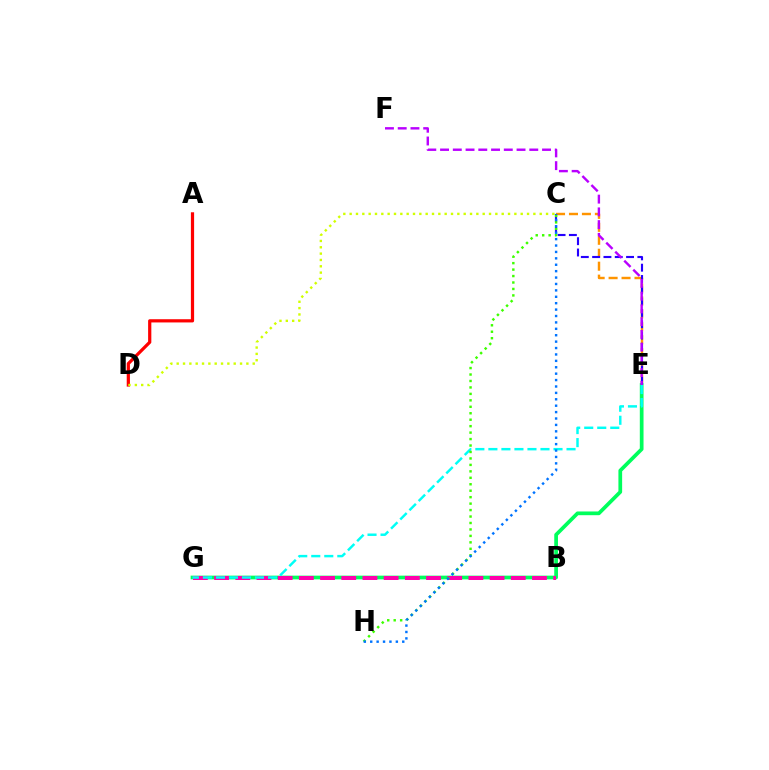{('C', 'E'): [{'color': '#ff9400', 'line_style': 'dashed', 'thickness': 1.76}, {'color': '#2500ff', 'line_style': 'dashed', 'thickness': 1.54}], ('E', 'G'): [{'color': '#00ff5c', 'line_style': 'solid', 'thickness': 2.68}, {'color': '#00fff6', 'line_style': 'dashed', 'thickness': 1.77}], ('A', 'D'): [{'color': '#ff0000', 'line_style': 'solid', 'thickness': 2.32}], ('B', 'G'): [{'color': '#ff00ac', 'line_style': 'dashed', 'thickness': 2.88}], ('C', 'D'): [{'color': '#d1ff00', 'line_style': 'dotted', 'thickness': 1.72}], ('E', 'F'): [{'color': '#b900ff', 'line_style': 'dashed', 'thickness': 1.73}], ('C', 'H'): [{'color': '#3dff00', 'line_style': 'dotted', 'thickness': 1.75}, {'color': '#0074ff', 'line_style': 'dotted', 'thickness': 1.74}]}